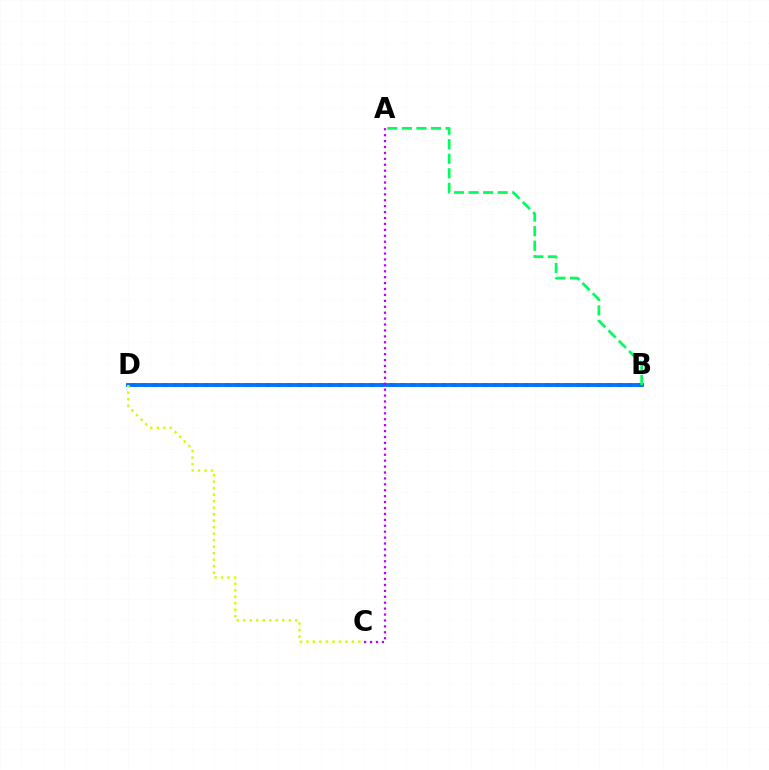{('B', 'D'): [{'color': '#ff0000', 'line_style': 'dotted', 'thickness': 2.8}, {'color': '#0074ff', 'line_style': 'solid', 'thickness': 2.78}], ('C', 'D'): [{'color': '#d1ff00', 'line_style': 'dotted', 'thickness': 1.77}], ('A', 'C'): [{'color': '#b900ff', 'line_style': 'dotted', 'thickness': 1.61}], ('A', 'B'): [{'color': '#00ff5c', 'line_style': 'dashed', 'thickness': 1.98}]}